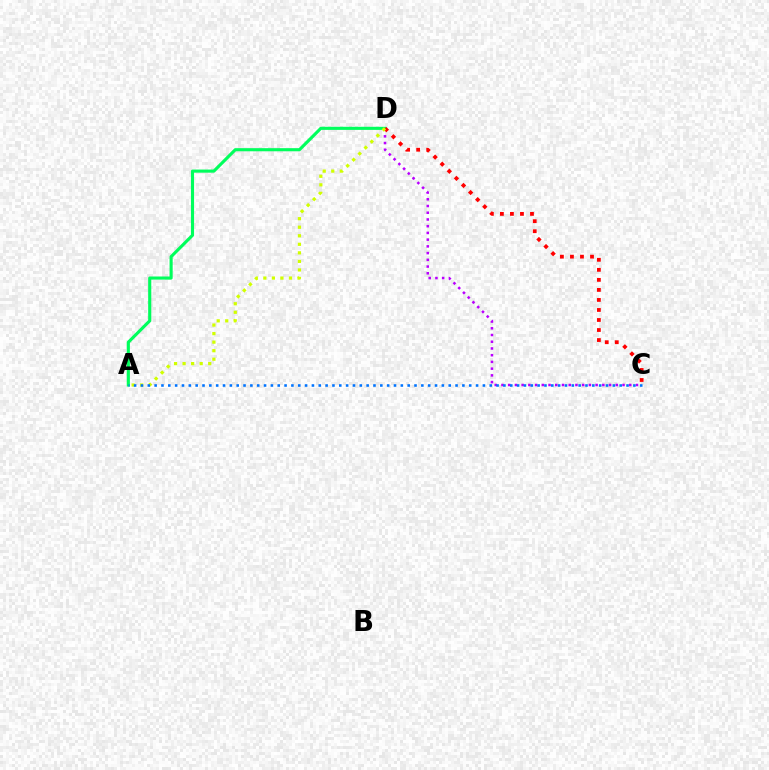{('A', 'D'): [{'color': '#00ff5c', 'line_style': 'solid', 'thickness': 2.24}, {'color': '#d1ff00', 'line_style': 'dotted', 'thickness': 2.32}], ('C', 'D'): [{'color': '#b900ff', 'line_style': 'dotted', 'thickness': 1.83}, {'color': '#ff0000', 'line_style': 'dotted', 'thickness': 2.72}], ('A', 'C'): [{'color': '#0074ff', 'line_style': 'dotted', 'thickness': 1.86}]}